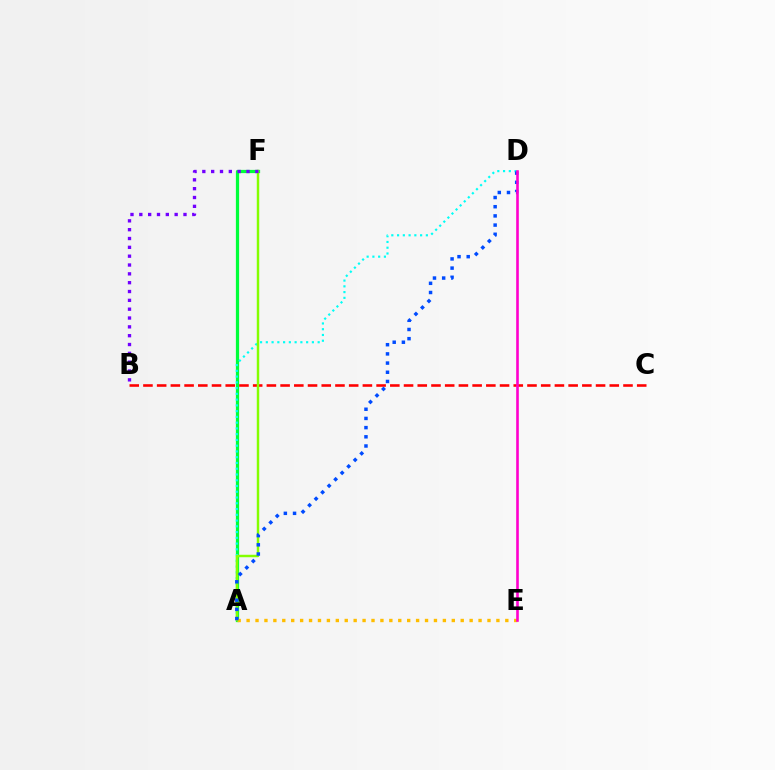{('A', 'F'): [{'color': '#00ff39', 'line_style': 'solid', 'thickness': 2.33}, {'color': '#84ff00', 'line_style': 'solid', 'thickness': 1.77}], ('B', 'C'): [{'color': '#ff0000', 'line_style': 'dashed', 'thickness': 1.86}], ('A', 'D'): [{'color': '#00fff6', 'line_style': 'dotted', 'thickness': 1.56}, {'color': '#004bff', 'line_style': 'dotted', 'thickness': 2.5}], ('A', 'E'): [{'color': '#ffbd00', 'line_style': 'dotted', 'thickness': 2.42}], ('D', 'E'): [{'color': '#ff00cf', 'line_style': 'solid', 'thickness': 1.88}], ('B', 'F'): [{'color': '#7200ff', 'line_style': 'dotted', 'thickness': 2.4}]}